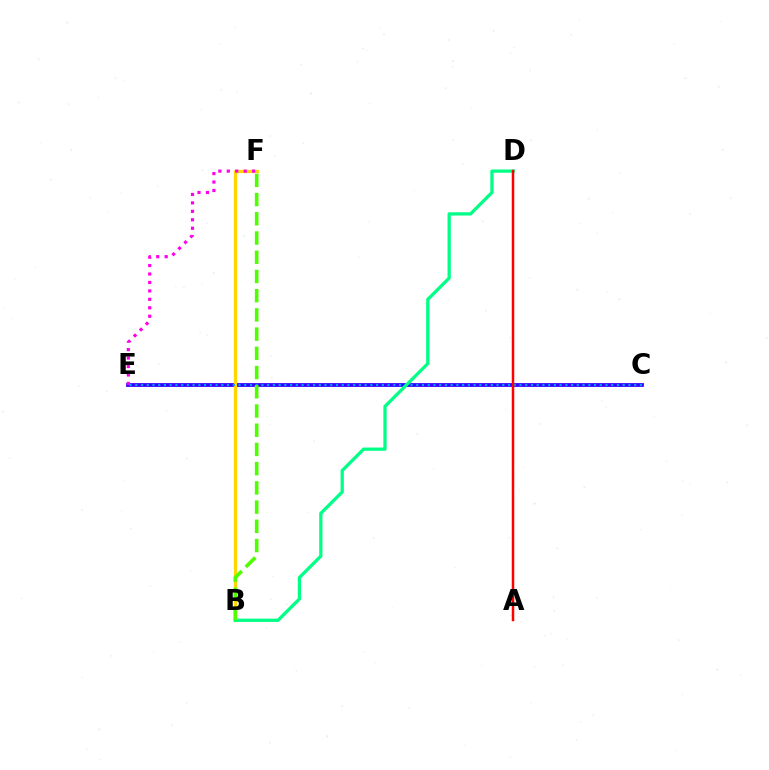{('C', 'E'): [{'color': '#3700ff', 'line_style': 'solid', 'thickness': 2.72}, {'color': '#009eff', 'line_style': 'dotted', 'thickness': 1.56}], ('B', 'F'): [{'color': '#ffd500', 'line_style': 'solid', 'thickness': 2.34}, {'color': '#4fff00', 'line_style': 'dashed', 'thickness': 2.61}], ('E', 'F'): [{'color': '#ff00ed', 'line_style': 'dotted', 'thickness': 2.3}], ('B', 'D'): [{'color': '#00ff86', 'line_style': 'solid', 'thickness': 2.35}], ('A', 'D'): [{'color': '#ff0000', 'line_style': 'solid', 'thickness': 1.79}]}